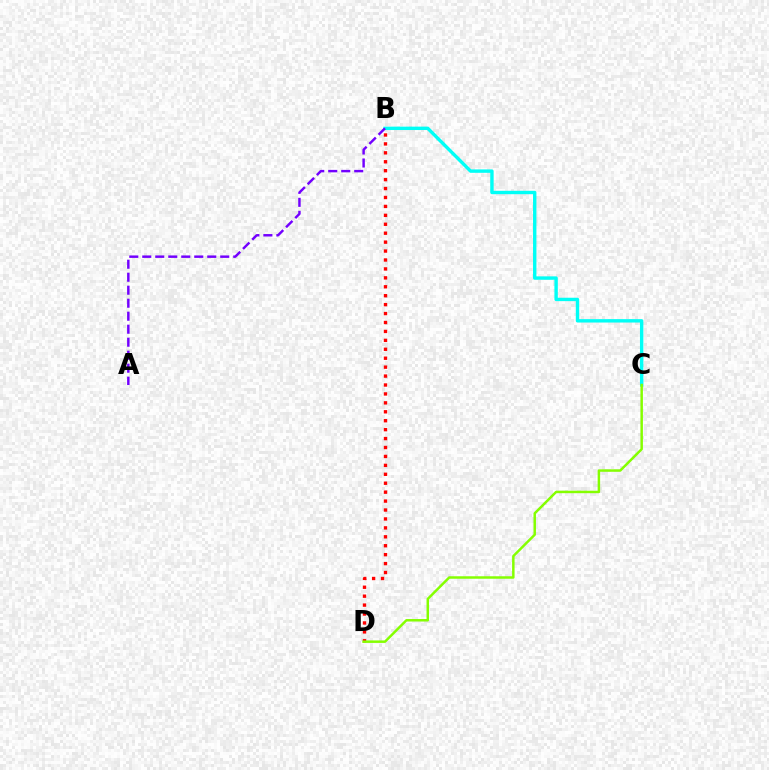{('B', 'D'): [{'color': '#ff0000', 'line_style': 'dotted', 'thickness': 2.43}], ('B', 'C'): [{'color': '#00fff6', 'line_style': 'solid', 'thickness': 2.44}], ('A', 'B'): [{'color': '#7200ff', 'line_style': 'dashed', 'thickness': 1.77}], ('C', 'D'): [{'color': '#84ff00', 'line_style': 'solid', 'thickness': 1.79}]}